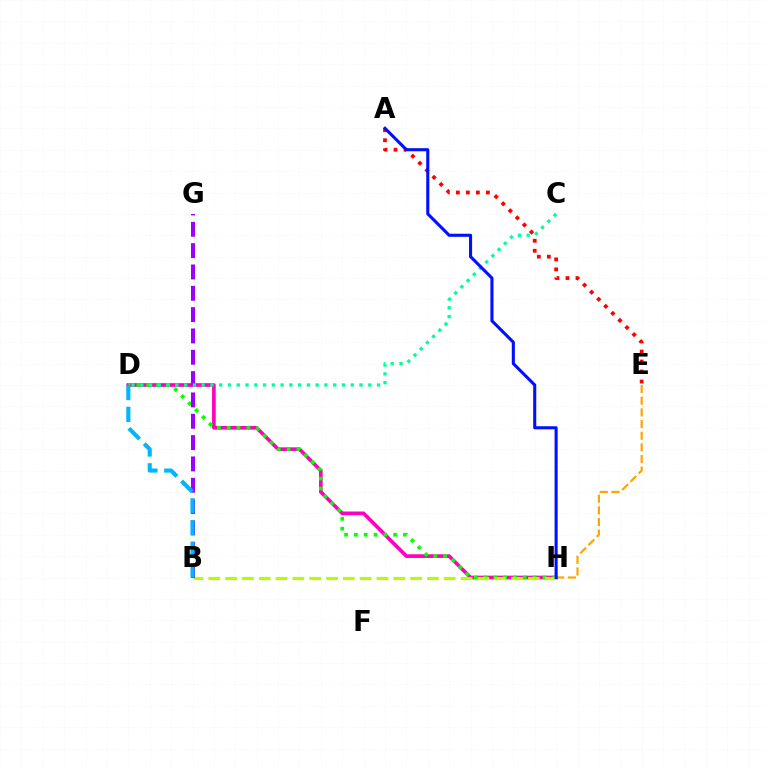{('D', 'H'): [{'color': '#ff00bd', 'line_style': 'solid', 'thickness': 2.64}, {'color': '#08ff00', 'line_style': 'dotted', 'thickness': 2.67}], ('A', 'E'): [{'color': '#ff0000', 'line_style': 'dotted', 'thickness': 2.72}], ('B', 'H'): [{'color': '#b3ff00', 'line_style': 'dashed', 'thickness': 2.28}], ('B', 'G'): [{'color': '#9b00ff', 'line_style': 'dashed', 'thickness': 2.9}], ('E', 'H'): [{'color': '#ffa500', 'line_style': 'dashed', 'thickness': 1.58}], ('B', 'D'): [{'color': '#00b5ff', 'line_style': 'dashed', 'thickness': 2.96}], ('C', 'D'): [{'color': '#00ff9d', 'line_style': 'dotted', 'thickness': 2.38}], ('A', 'H'): [{'color': '#0010ff', 'line_style': 'solid', 'thickness': 2.22}]}